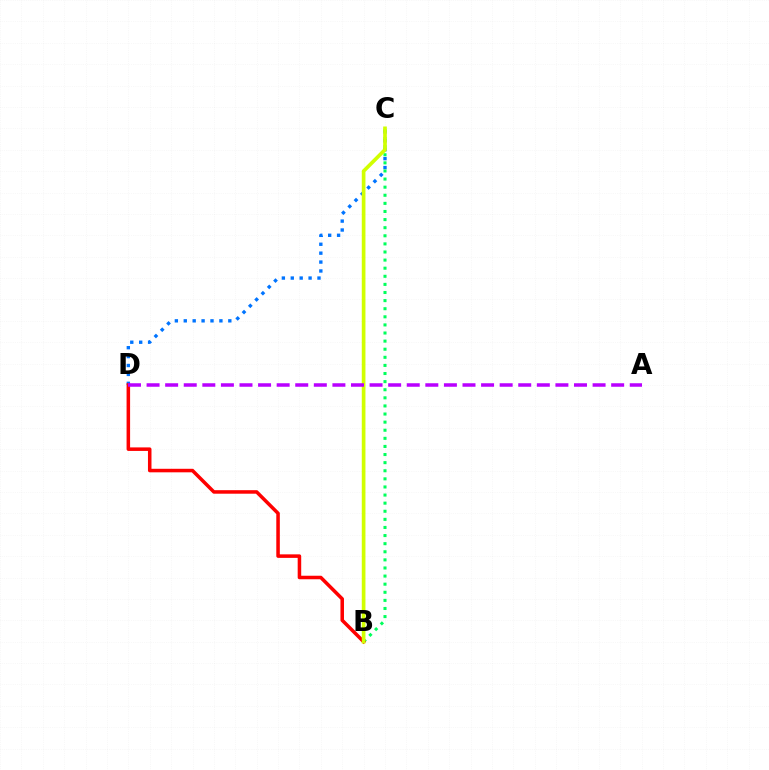{('C', 'D'): [{'color': '#0074ff', 'line_style': 'dotted', 'thickness': 2.42}], ('B', 'C'): [{'color': '#00ff5c', 'line_style': 'dotted', 'thickness': 2.2}, {'color': '#d1ff00', 'line_style': 'solid', 'thickness': 2.65}], ('B', 'D'): [{'color': '#ff0000', 'line_style': 'solid', 'thickness': 2.54}], ('A', 'D'): [{'color': '#b900ff', 'line_style': 'dashed', 'thickness': 2.52}]}